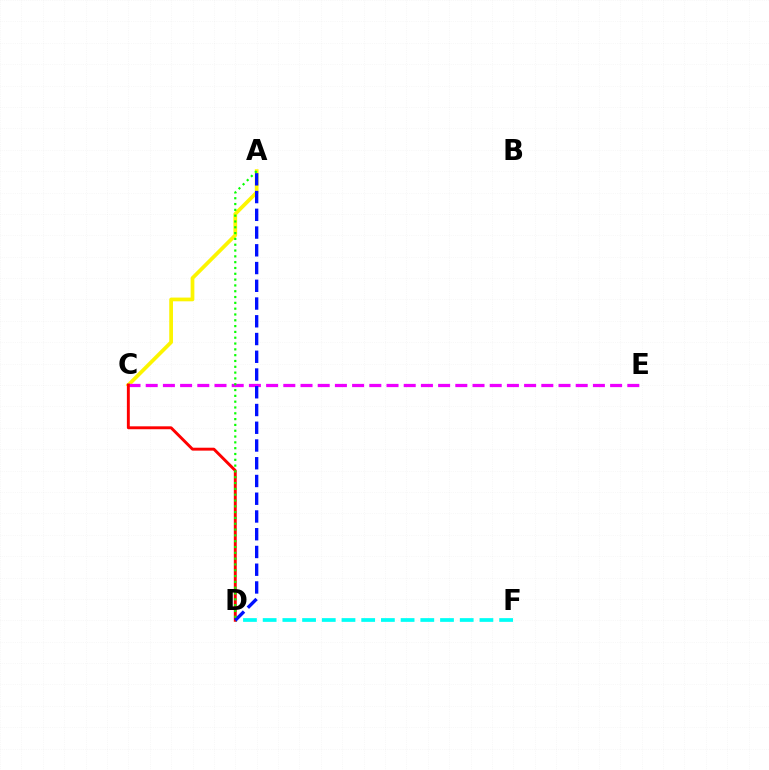{('A', 'C'): [{'color': '#fcf500', 'line_style': 'solid', 'thickness': 2.69}], ('D', 'F'): [{'color': '#00fff6', 'line_style': 'dashed', 'thickness': 2.68}], ('C', 'E'): [{'color': '#ee00ff', 'line_style': 'dashed', 'thickness': 2.34}], ('C', 'D'): [{'color': '#ff0000', 'line_style': 'solid', 'thickness': 2.1}], ('A', 'D'): [{'color': '#0010ff', 'line_style': 'dashed', 'thickness': 2.41}, {'color': '#08ff00', 'line_style': 'dotted', 'thickness': 1.58}]}